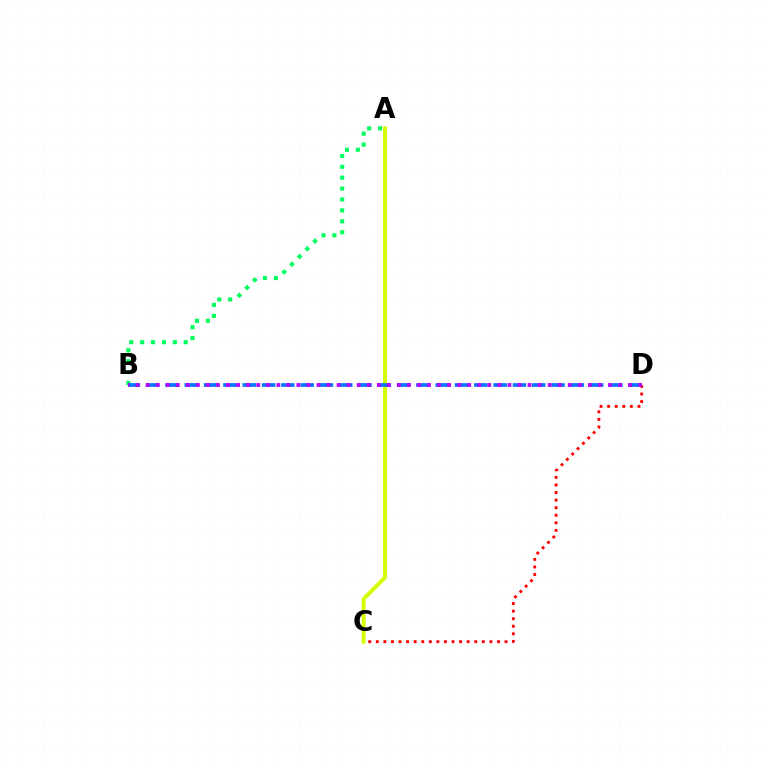{('A', 'C'): [{'color': '#d1ff00', 'line_style': 'solid', 'thickness': 2.81}], ('A', 'B'): [{'color': '#00ff5c', 'line_style': 'dotted', 'thickness': 2.96}], ('C', 'D'): [{'color': '#ff0000', 'line_style': 'dotted', 'thickness': 2.06}], ('B', 'D'): [{'color': '#0074ff', 'line_style': 'dashed', 'thickness': 2.62}, {'color': '#b900ff', 'line_style': 'dotted', 'thickness': 2.73}]}